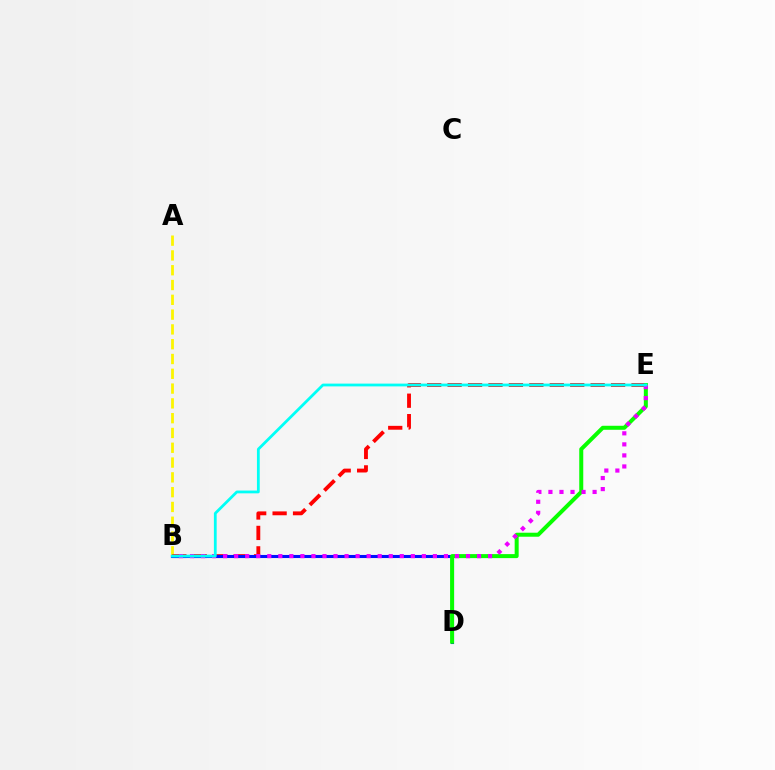{('A', 'B'): [{'color': '#fcf500', 'line_style': 'dashed', 'thickness': 2.01}], ('B', 'E'): [{'color': '#ff0000', 'line_style': 'dashed', 'thickness': 2.78}, {'color': '#ee00ff', 'line_style': 'dotted', 'thickness': 3.0}, {'color': '#00fff6', 'line_style': 'solid', 'thickness': 2.0}], ('B', 'D'): [{'color': '#0010ff', 'line_style': 'solid', 'thickness': 2.22}], ('D', 'E'): [{'color': '#08ff00', 'line_style': 'solid', 'thickness': 2.88}]}